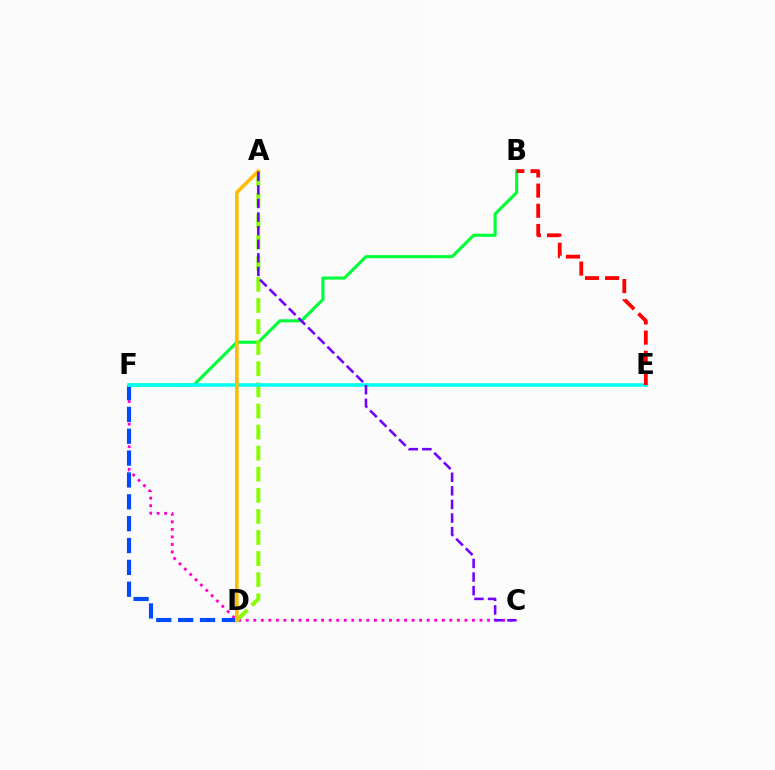{('C', 'F'): [{'color': '#ff00cf', 'line_style': 'dotted', 'thickness': 2.05}], ('D', 'F'): [{'color': '#004bff', 'line_style': 'dashed', 'thickness': 2.97}], ('B', 'F'): [{'color': '#00ff39', 'line_style': 'solid', 'thickness': 2.24}], ('A', 'D'): [{'color': '#84ff00', 'line_style': 'dashed', 'thickness': 2.87}, {'color': '#ffbd00', 'line_style': 'solid', 'thickness': 2.61}], ('E', 'F'): [{'color': '#00fff6', 'line_style': 'solid', 'thickness': 2.56}], ('B', 'E'): [{'color': '#ff0000', 'line_style': 'dashed', 'thickness': 2.74}], ('A', 'C'): [{'color': '#7200ff', 'line_style': 'dashed', 'thickness': 1.85}]}